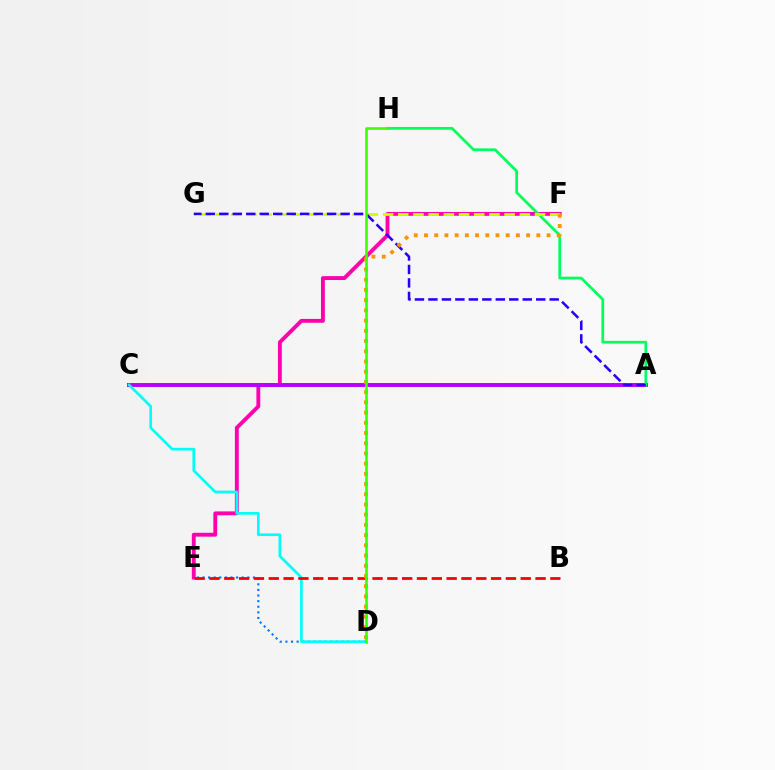{('E', 'F'): [{'color': '#ff00ac', 'line_style': 'solid', 'thickness': 2.78}], ('D', 'E'): [{'color': '#0074ff', 'line_style': 'dotted', 'thickness': 1.52}], ('A', 'C'): [{'color': '#b900ff', 'line_style': 'solid', 'thickness': 2.84}], ('A', 'H'): [{'color': '#00ff5c', 'line_style': 'solid', 'thickness': 1.97}], ('F', 'G'): [{'color': '#d1ff00', 'line_style': 'dashed', 'thickness': 2.06}], ('C', 'D'): [{'color': '#00fff6', 'line_style': 'solid', 'thickness': 1.94}], ('A', 'G'): [{'color': '#2500ff', 'line_style': 'dashed', 'thickness': 1.83}], ('B', 'E'): [{'color': '#ff0000', 'line_style': 'dashed', 'thickness': 2.01}], ('D', 'F'): [{'color': '#ff9400', 'line_style': 'dotted', 'thickness': 2.77}], ('D', 'H'): [{'color': '#3dff00', 'line_style': 'solid', 'thickness': 1.87}]}